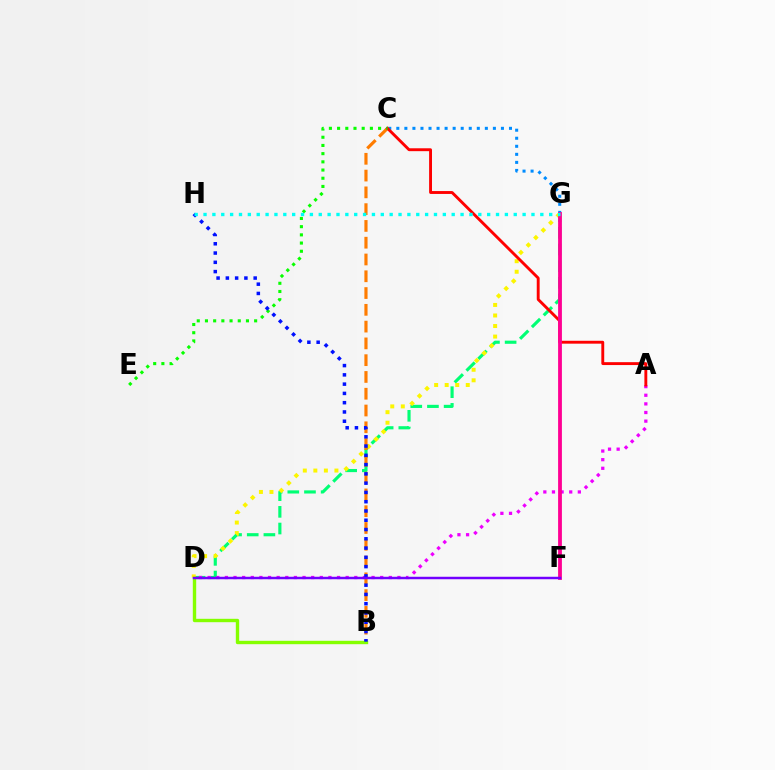{('D', 'G'): [{'color': '#00ff74', 'line_style': 'dashed', 'thickness': 2.26}, {'color': '#fcf500', 'line_style': 'dotted', 'thickness': 2.86}], ('C', 'G'): [{'color': '#008cff', 'line_style': 'dotted', 'thickness': 2.19}], ('B', 'C'): [{'color': '#ff7c00', 'line_style': 'dashed', 'thickness': 2.28}], ('A', 'D'): [{'color': '#ee00ff', 'line_style': 'dotted', 'thickness': 2.34}], ('B', 'D'): [{'color': '#84ff00', 'line_style': 'solid', 'thickness': 2.43}], ('A', 'C'): [{'color': '#ff0000', 'line_style': 'solid', 'thickness': 2.08}], ('F', 'G'): [{'color': '#ff0094', 'line_style': 'solid', 'thickness': 2.74}], ('C', 'E'): [{'color': '#08ff00', 'line_style': 'dotted', 'thickness': 2.23}], ('B', 'H'): [{'color': '#0010ff', 'line_style': 'dotted', 'thickness': 2.52}], ('D', 'F'): [{'color': '#7200ff', 'line_style': 'solid', 'thickness': 1.78}], ('G', 'H'): [{'color': '#00fff6', 'line_style': 'dotted', 'thickness': 2.41}]}